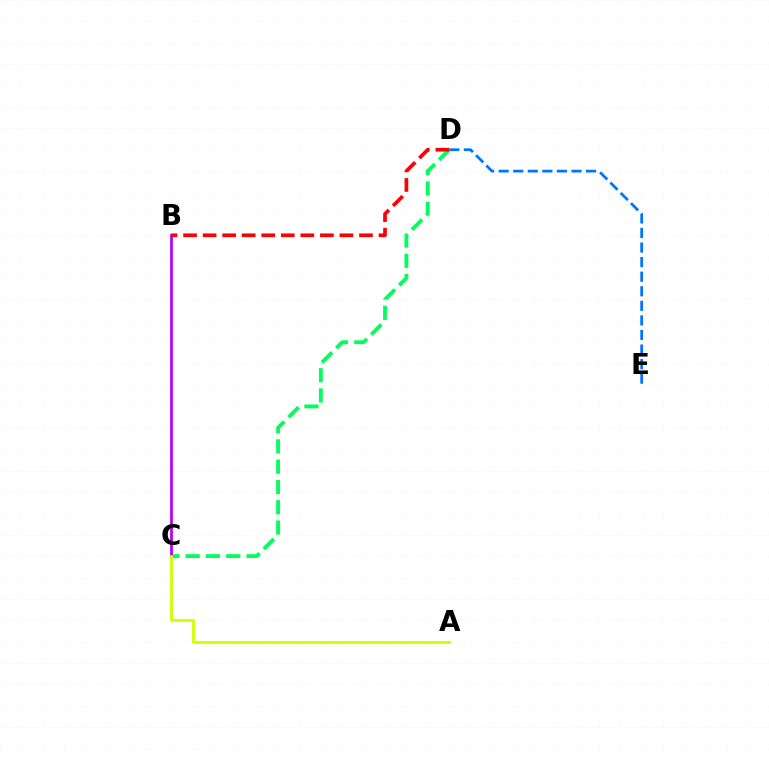{('D', 'E'): [{'color': '#0074ff', 'line_style': 'dashed', 'thickness': 1.98}], ('C', 'D'): [{'color': '#00ff5c', 'line_style': 'dashed', 'thickness': 2.76}], ('B', 'C'): [{'color': '#b900ff', 'line_style': 'solid', 'thickness': 1.99}], ('B', 'D'): [{'color': '#ff0000', 'line_style': 'dashed', 'thickness': 2.66}], ('A', 'C'): [{'color': '#d1ff00', 'line_style': 'solid', 'thickness': 2.04}]}